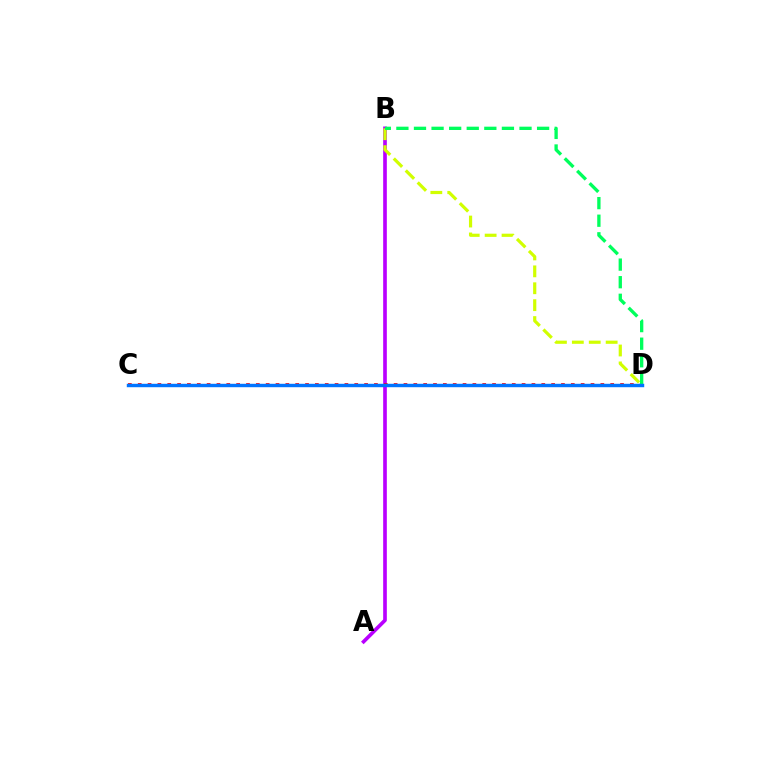{('A', 'B'): [{'color': '#b900ff', 'line_style': 'solid', 'thickness': 2.63}], ('C', 'D'): [{'color': '#ff0000', 'line_style': 'dotted', 'thickness': 2.67}, {'color': '#0074ff', 'line_style': 'solid', 'thickness': 2.47}], ('B', 'D'): [{'color': '#d1ff00', 'line_style': 'dashed', 'thickness': 2.3}, {'color': '#00ff5c', 'line_style': 'dashed', 'thickness': 2.39}]}